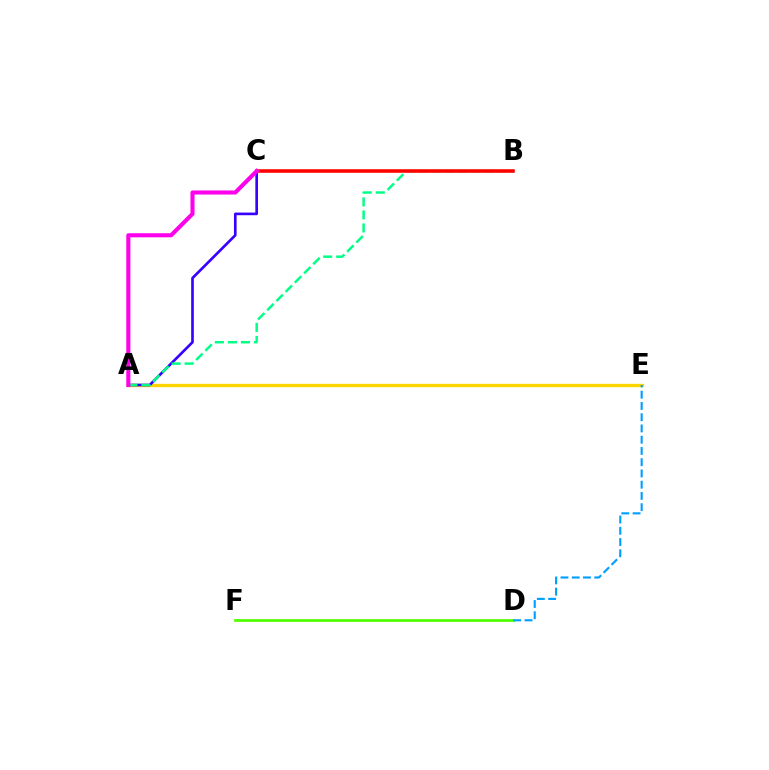{('A', 'E'): [{'color': '#ffd500', 'line_style': 'solid', 'thickness': 2.42}], ('D', 'F'): [{'color': '#4fff00', 'line_style': 'solid', 'thickness': 1.97}], ('D', 'E'): [{'color': '#009eff', 'line_style': 'dashed', 'thickness': 1.53}], ('A', 'C'): [{'color': '#3700ff', 'line_style': 'solid', 'thickness': 1.91}, {'color': '#ff00ed', 'line_style': 'solid', 'thickness': 2.95}], ('A', 'B'): [{'color': '#00ff86', 'line_style': 'dashed', 'thickness': 1.77}], ('B', 'C'): [{'color': '#ff0000', 'line_style': 'solid', 'thickness': 2.56}]}